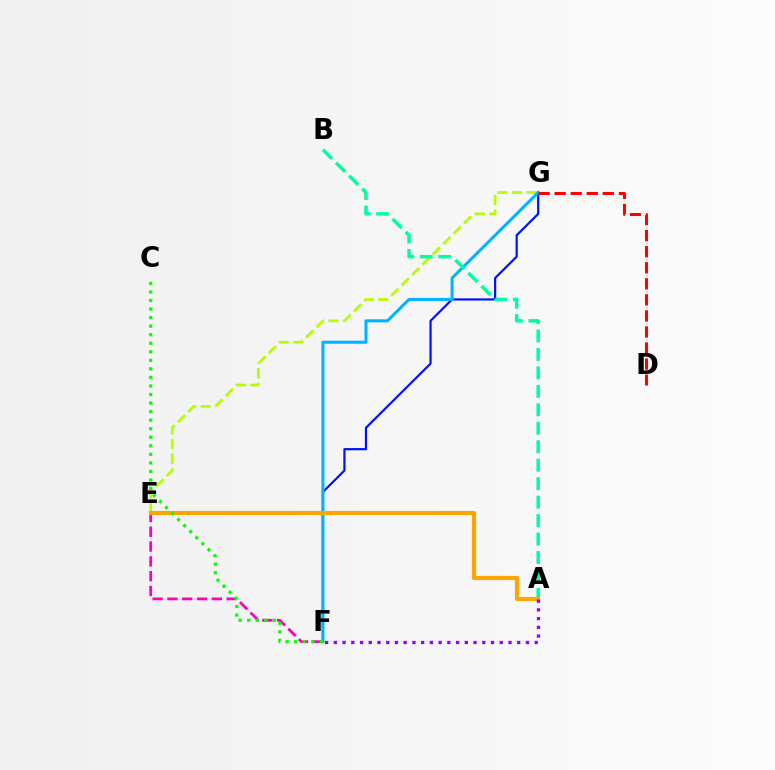{('F', 'G'): [{'color': '#0010ff', 'line_style': 'solid', 'thickness': 1.58}, {'color': '#00b5ff', 'line_style': 'solid', 'thickness': 2.2}], ('E', 'G'): [{'color': '#b3ff00', 'line_style': 'dashed', 'thickness': 1.99}], ('E', 'F'): [{'color': '#ff00bd', 'line_style': 'dashed', 'thickness': 2.01}], ('D', 'G'): [{'color': '#ff0000', 'line_style': 'dashed', 'thickness': 2.18}], ('A', 'B'): [{'color': '#00ff9d', 'line_style': 'dashed', 'thickness': 2.51}], ('A', 'E'): [{'color': '#ffa500', 'line_style': 'solid', 'thickness': 3.0}], ('A', 'F'): [{'color': '#9b00ff', 'line_style': 'dotted', 'thickness': 2.37}], ('C', 'F'): [{'color': '#08ff00', 'line_style': 'dotted', 'thickness': 2.32}]}